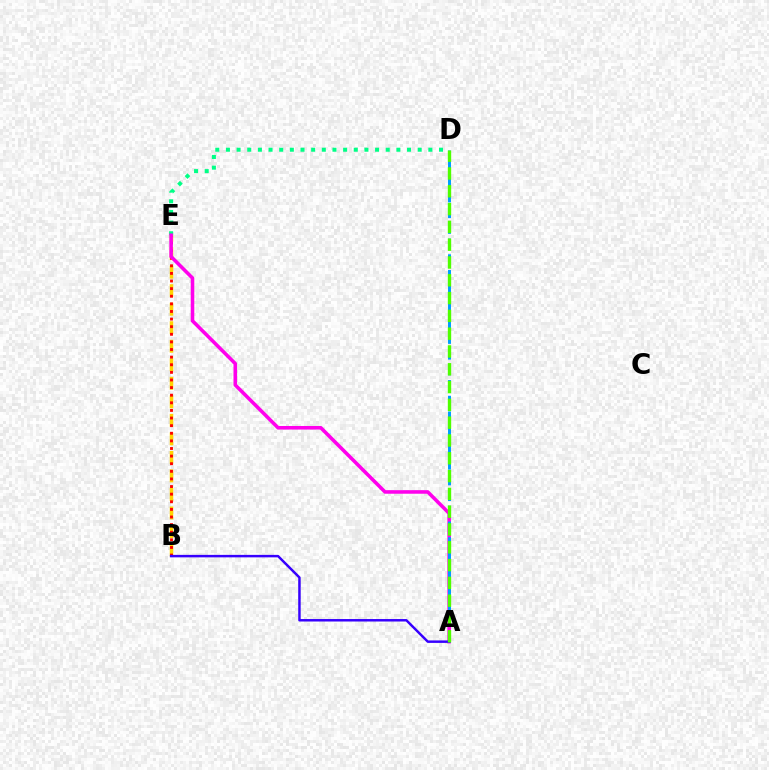{('B', 'E'): [{'color': '#ffd500', 'line_style': 'dashed', 'thickness': 2.52}, {'color': '#ff0000', 'line_style': 'dotted', 'thickness': 2.07}], ('D', 'E'): [{'color': '#00ff86', 'line_style': 'dotted', 'thickness': 2.89}], ('A', 'E'): [{'color': '#ff00ed', 'line_style': 'solid', 'thickness': 2.57}], ('A', 'D'): [{'color': '#009eff', 'line_style': 'dashed', 'thickness': 2.14}, {'color': '#4fff00', 'line_style': 'dashed', 'thickness': 2.42}], ('A', 'B'): [{'color': '#3700ff', 'line_style': 'solid', 'thickness': 1.78}]}